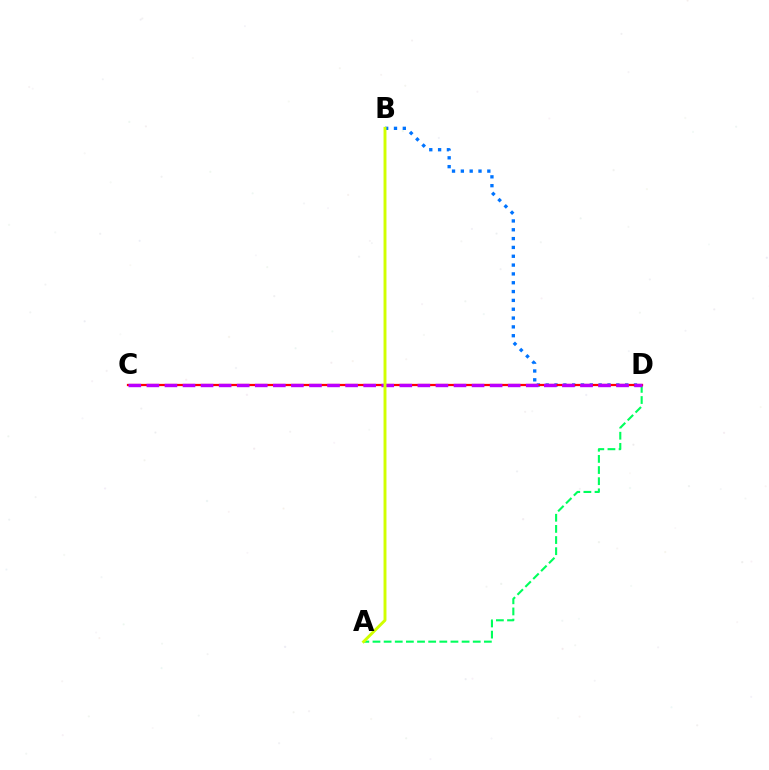{('A', 'D'): [{'color': '#00ff5c', 'line_style': 'dashed', 'thickness': 1.51}], ('B', 'D'): [{'color': '#0074ff', 'line_style': 'dotted', 'thickness': 2.4}], ('C', 'D'): [{'color': '#ff0000', 'line_style': 'solid', 'thickness': 1.61}, {'color': '#b900ff', 'line_style': 'dashed', 'thickness': 2.45}], ('A', 'B'): [{'color': '#d1ff00', 'line_style': 'solid', 'thickness': 2.1}]}